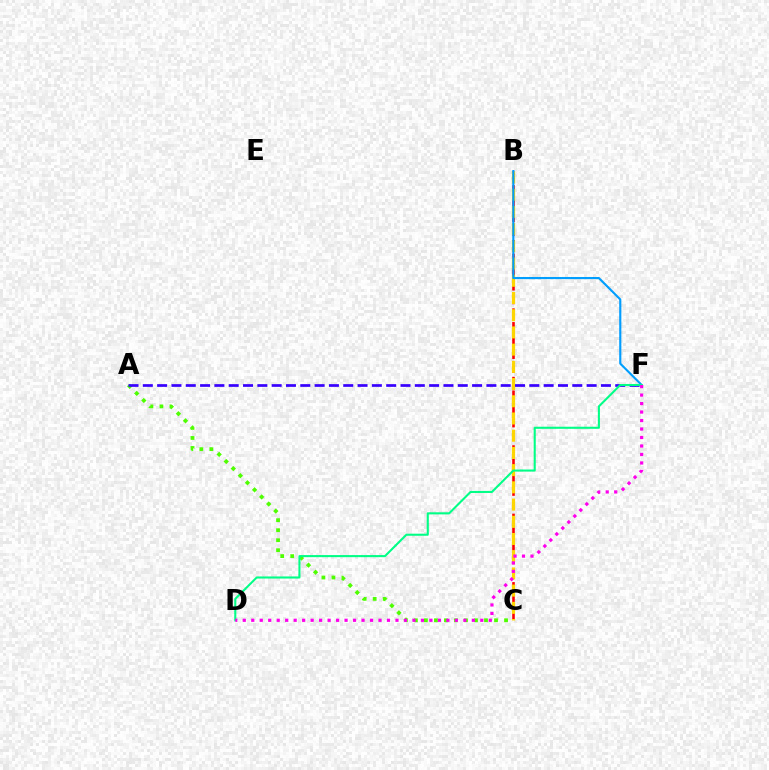{('B', 'C'): [{'color': '#ff0000', 'line_style': 'dashed', 'thickness': 1.86}, {'color': '#ffd500', 'line_style': 'dashed', 'thickness': 2.34}], ('A', 'C'): [{'color': '#4fff00', 'line_style': 'dotted', 'thickness': 2.72}], ('B', 'F'): [{'color': '#009eff', 'line_style': 'solid', 'thickness': 1.54}], ('A', 'F'): [{'color': '#3700ff', 'line_style': 'dashed', 'thickness': 1.94}], ('D', 'F'): [{'color': '#00ff86', 'line_style': 'solid', 'thickness': 1.5}, {'color': '#ff00ed', 'line_style': 'dotted', 'thickness': 2.31}]}